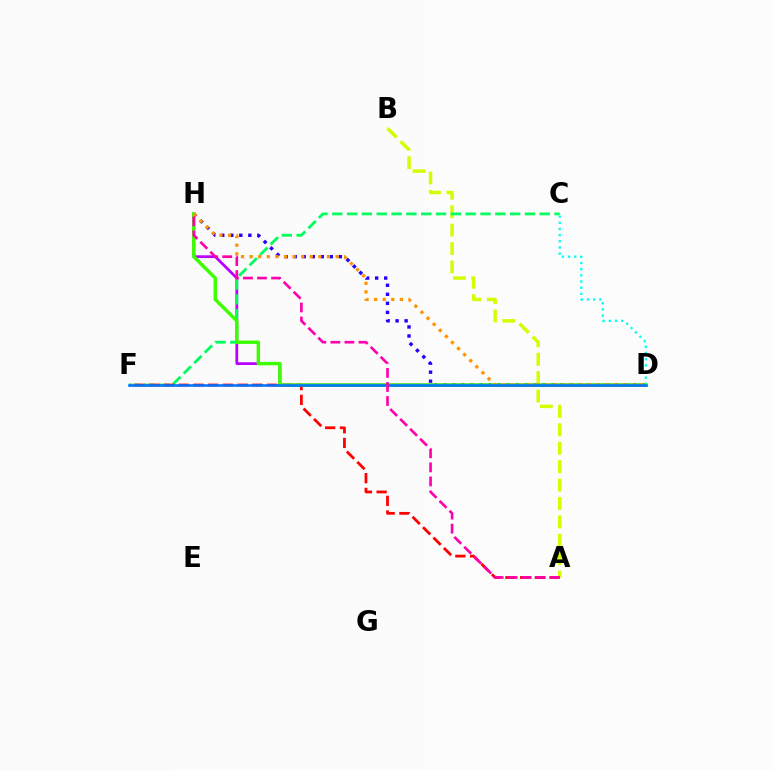{('A', 'B'): [{'color': '#d1ff00', 'line_style': 'dashed', 'thickness': 2.5}], ('D', 'H'): [{'color': '#b900ff', 'line_style': 'solid', 'thickness': 1.98}, {'color': '#2500ff', 'line_style': 'dotted', 'thickness': 2.45}, {'color': '#3dff00', 'line_style': 'solid', 'thickness': 2.46}, {'color': '#ff9400', 'line_style': 'dotted', 'thickness': 2.34}], ('C', 'D'): [{'color': '#00fff6', 'line_style': 'dotted', 'thickness': 1.68}], ('C', 'F'): [{'color': '#00ff5c', 'line_style': 'dashed', 'thickness': 2.01}], ('A', 'F'): [{'color': '#ff0000', 'line_style': 'dashed', 'thickness': 2.0}], ('D', 'F'): [{'color': '#0074ff', 'line_style': 'solid', 'thickness': 1.87}], ('A', 'H'): [{'color': '#ff00ac', 'line_style': 'dashed', 'thickness': 1.91}]}